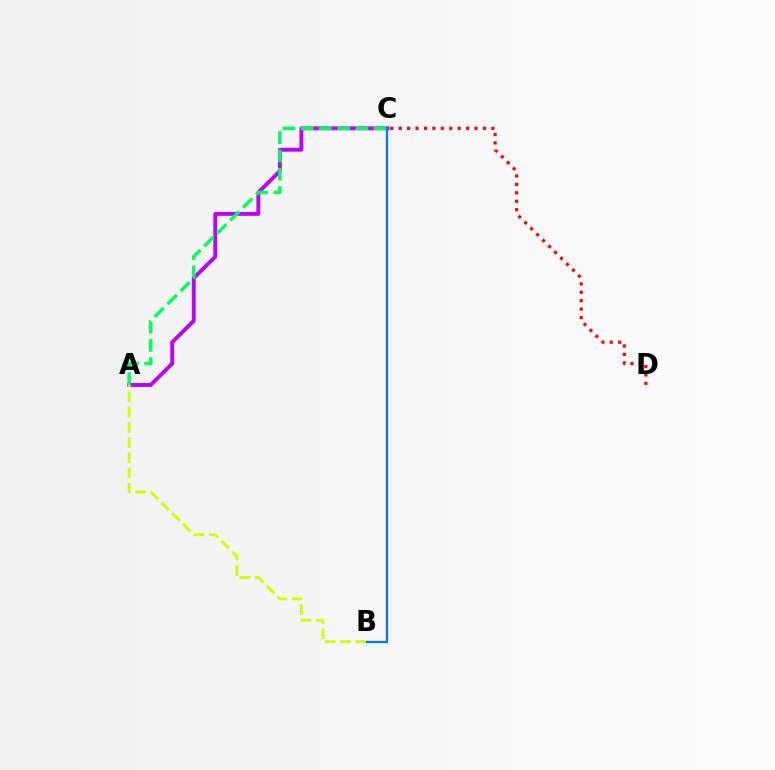{('A', 'C'): [{'color': '#b900ff', 'line_style': 'solid', 'thickness': 2.79}, {'color': '#00ff5c', 'line_style': 'dashed', 'thickness': 2.48}], ('C', 'D'): [{'color': '#ff0000', 'line_style': 'dotted', 'thickness': 2.29}], ('B', 'C'): [{'color': '#0074ff', 'line_style': 'solid', 'thickness': 1.61}], ('A', 'B'): [{'color': '#d1ff00', 'line_style': 'dashed', 'thickness': 2.07}]}